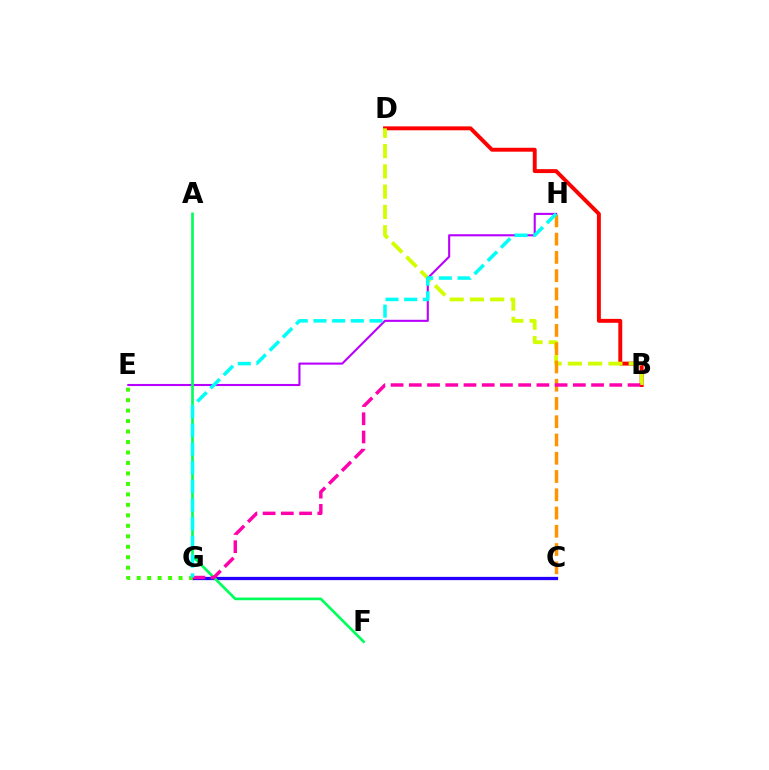{('B', 'D'): [{'color': '#ff0000', 'line_style': 'solid', 'thickness': 2.82}, {'color': '#d1ff00', 'line_style': 'dashed', 'thickness': 2.75}], ('C', 'G'): [{'color': '#0074ff', 'line_style': 'dashed', 'thickness': 1.97}, {'color': '#2500ff', 'line_style': 'solid', 'thickness': 2.35}], ('C', 'H'): [{'color': '#ff9400', 'line_style': 'dashed', 'thickness': 2.48}], ('E', 'G'): [{'color': '#3dff00', 'line_style': 'dotted', 'thickness': 2.85}], ('E', 'H'): [{'color': '#b900ff', 'line_style': 'solid', 'thickness': 1.51}], ('A', 'F'): [{'color': '#00ff5c', 'line_style': 'solid', 'thickness': 1.93}], ('B', 'G'): [{'color': '#ff00ac', 'line_style': 'dashed', 'thickness': 2.48}], ('G', 'H'): [{'color': '#00fff6', 'line_style': 'dashed', 'thickness': 2.54}]}